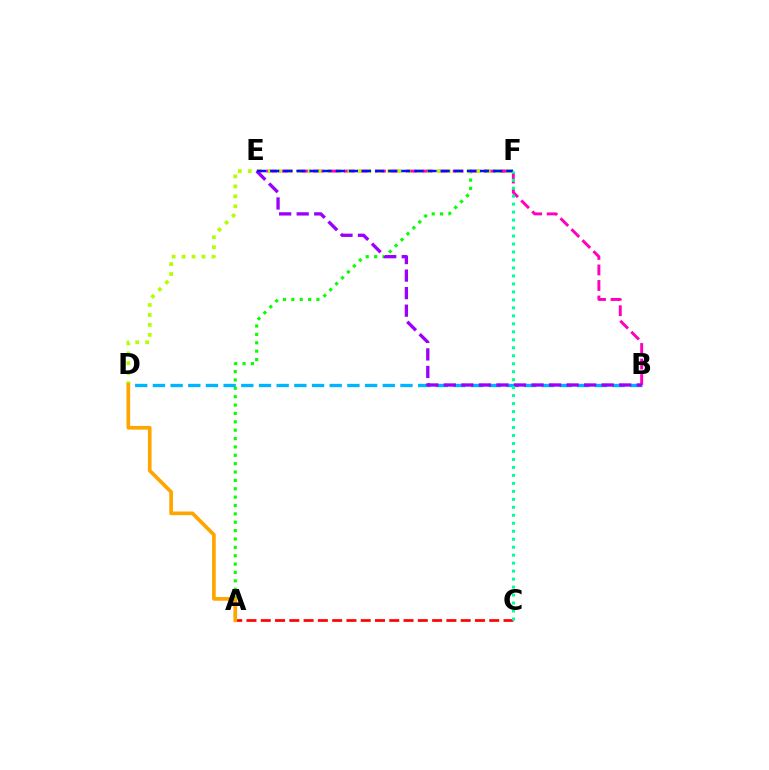{('A', 'F'): [{'color': '#08ff00', 'line_style': 'dotted', 'thickness': 2.27}], ('B', 'D'): [{'color': '#00b5ff', 'line_style': 'dashed', 'thickness': 2.4}], ('B', 'E'): [{'color': '#ff00bd', 'line_style': 'dashed', 'thickness': 2.11}, {'color': '#9b00ff', 'line_style': 'dashed', 'thickness': 2.38}], ('D', 'F'): [{'color': '#b3ff00', 'line_style': 'dotted', 'thickness': 2.7}], ('A', 'C'): [{'color': '#ff0000', 'line_style': 'dashed', 'thickness': 1.94}], ('E', 'F'): [{'color': '#0010ff', 'line_style': 'dashed', 'thickness': 1.78}], ('C', 'F'): [{'color': '#00ff9d', 'line_style': 'dotted', 'thickness': 2.17}], ('A', 'D'): [{'color': '#ffa500', 'line_style': 'solid', 'thickness': 2.65}]}